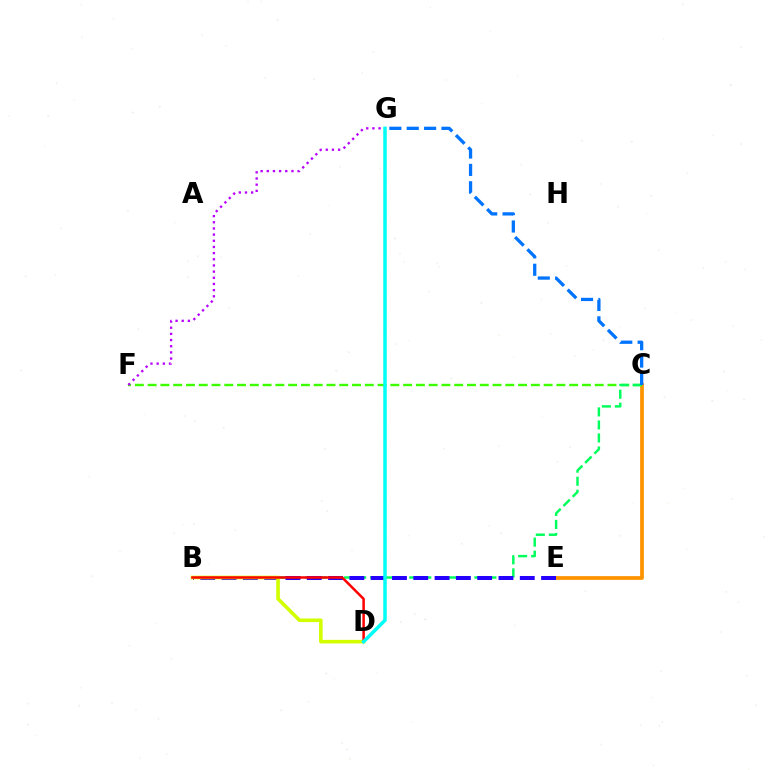{('C', 'E'): [{'color': '#ff9400', 'line_style': 'solid', 'thickness': 2.71}], ('C', 'F'): [{'color': '#3dff00', 'line_style': 'dashed', 'thickness': 1.74}], ('B', 'C'): [{'color': '#00ff5c', 'line_style': 'dashed', 'thickness': 1.77}], ('B', 'E'): [{'color': '#2500ff', 'line_style': 'dashed', 'thickness': 2.89}], ('C', 'G'): [{'color': '#0074ff', 'line_style': 'dashed', 'thickness': 2.36}], ('D', 'G'): [{'color': '#ff00ac', 'line_style': 'dashed', 'thickness': 1.53}, {'color': '#00fff6', 'line_style': 'solid', 'thickness': 2.51}], ('B', 'D'): [{'color': '#d1ff00', 'line_style': 'solid', 'thickness': 2.61}, {'color': '#ff0000', 'line_style': 'solid', 'thickness': 1.8}], ('F', 'G'): [{'color': '#b900ff', 'line_style': 'dotted', 'thickness': 1.68}]}